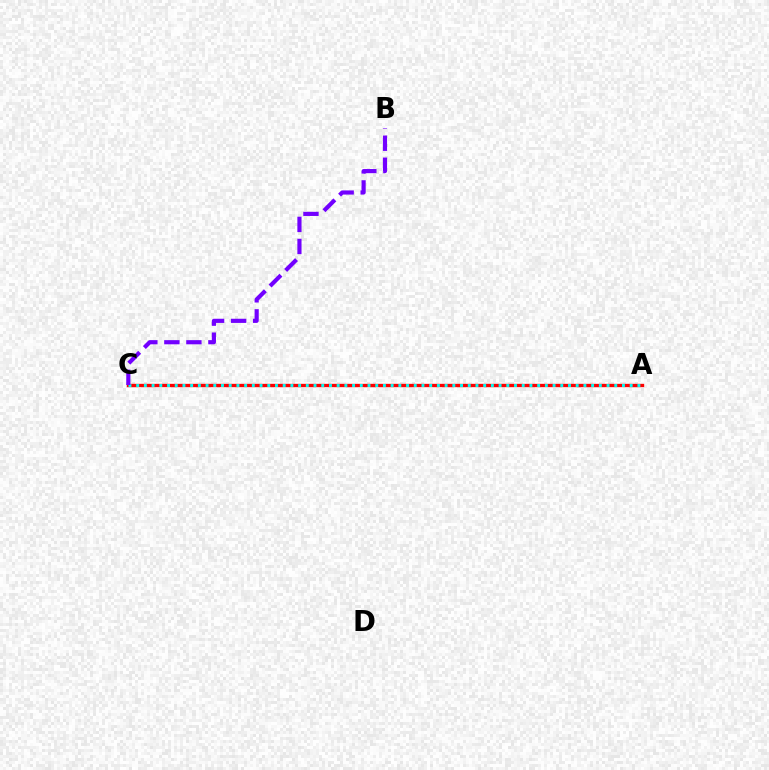{('A', 'C'): [{'color': '#84ff00', 'line_style': 'solid', 'thickness': 1.93}, {'color': '#ff0000', 'line_style': 'solid', 'thickness': 2.4}, {'color': '#00fff6', 'line_style': 'dotted', 'thickness': 2.1}], ('B', 'C'): [{'color': '#7200ff', 'line_style': 'dashed', 'thickness': 2.99}]}